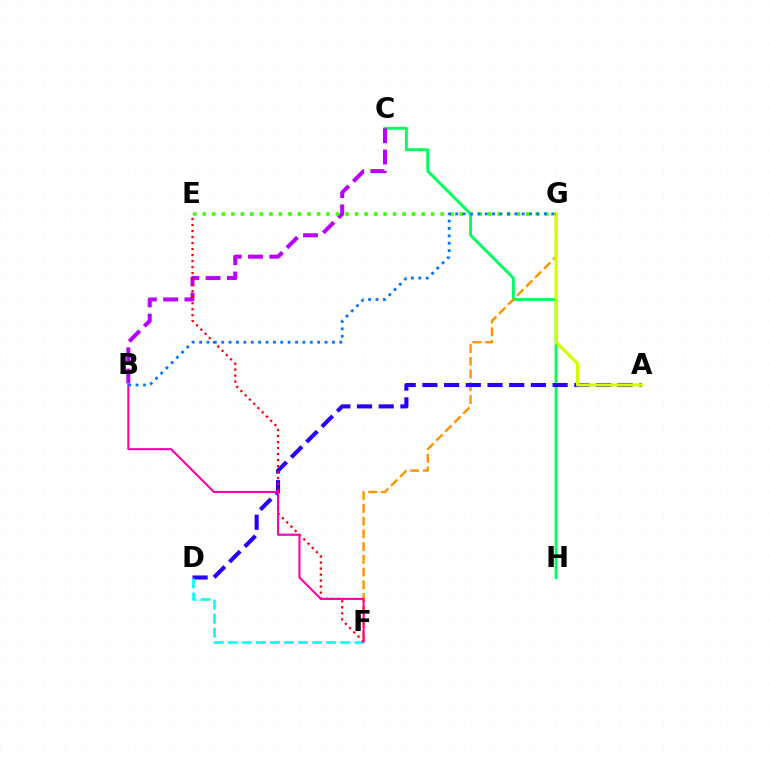{('C', 'H'): [{'color': '#00ff5c', 'line_style': 'solid', 'thickness': 2.1}], ('F', 'G'): [{'color': '#ff9400', 'line_style': 'dashed', 'thickness': 1.73}], ('A', 'D'): [{'color': '#2500ff', 'line_style': 'dashed', 'thickness': 2.95}], ('A', 'G'): [{'color': '#d1ff00', 'line_style': 'solid', 'thickness': 2.25}], ('B', 'C'): [{'color': '#b900ff', 'line_style': 'dashed', 'thickness': 2.89}], ('D', 'F'): [{'color': '#00fff6', 'line_style': 'dashed', 'thickness': 1.91}], ('E', 'F'): [{'color': '#ff0000', 'line_style': 'dotted', 'thickness': 1.63}], ('B', 'F'): [{'color': '#ff00ac', 'line_style': 'solid', 'thickness': 1.52}], ('E', 'G'): [{'color': '#3dff00', 'line_style': 'dotted', 'thickness': 2.58}], ('B', 'G'): [{'color': '#0074ff', 'line_style': 'dotted', 'thickness': 2.01}]}